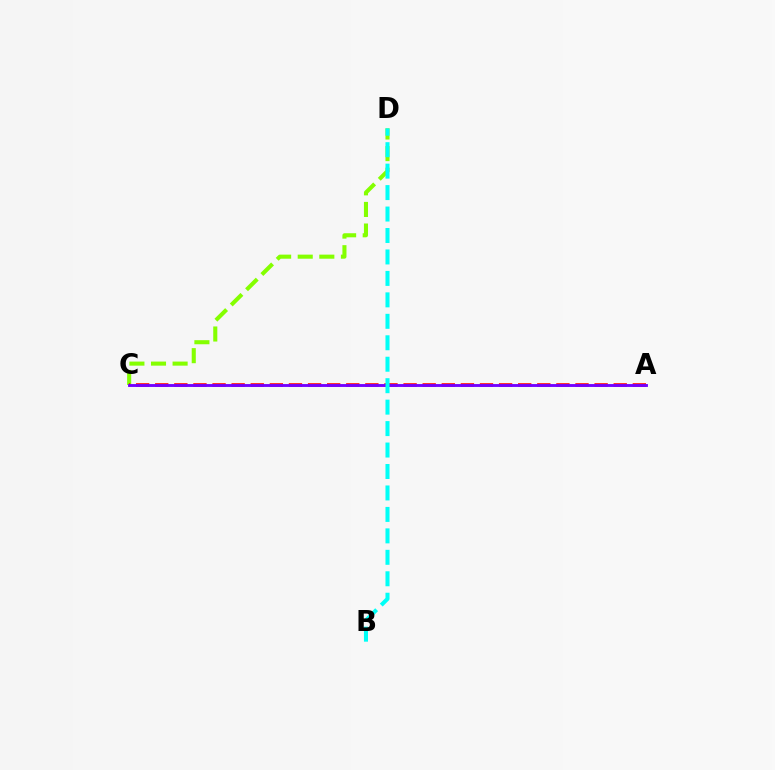{('C', 'D'): [{'color': '#84ff00', 'line_style': 'dashed', 'thickness': 2.93}], ('A', 'C'): [{'color': '#ff0000', 'line_style': 'dashed', 'thickness': 2.6}, {'color': '#7200ff', 'line_style': 'solid', 'thickness': 2.07}], ('B', 'D'): [{'color': '#00fff6', 'line_style': 'dashed', 'thickness': 2.91}]}